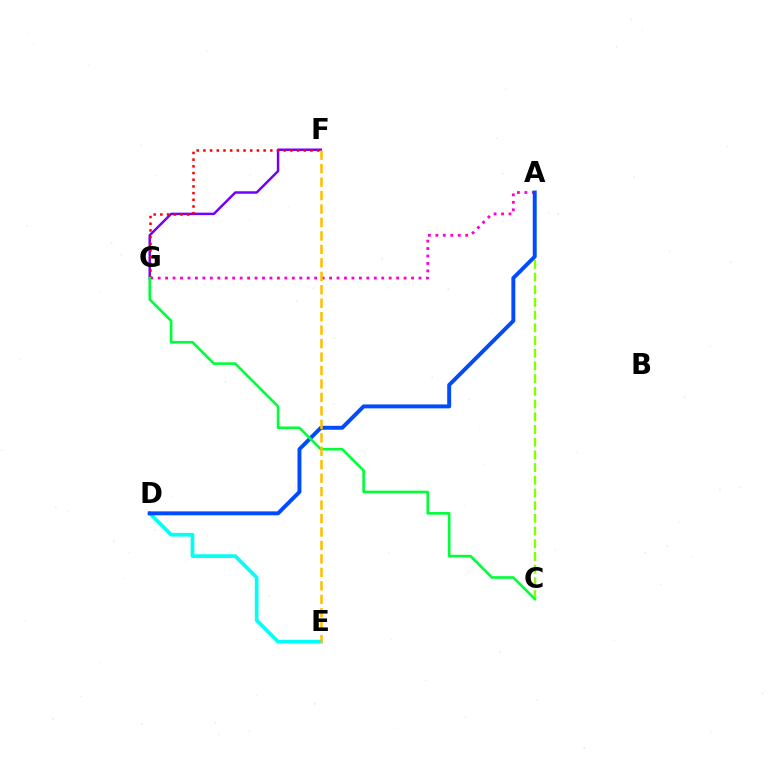{('F', 'G'): [{'color': '#7200ff', 'line_style': 'solid', 'thickness': 1.78}, {'color': '#ff0000', 'line_style': 'dotted', 'thickness': 1.82}], ('A', 'C'): [{'color': '#84ff00', 'line_style': 'dashed', 'thickness': 1.73}], ('D', 'E'): [{'color': '#00fff6', 'line_style': 'solid', 'thickness': 2.66}], ('A', 'G'): [{'color': '#ff00cf', 'line_style': 'dotted', 'thickness': 2.03}], ('A', 'D'): [{'color': '#004bff', 'line_style': 'solid', 'thickness': 2.83}], ('C', 'G'): [{'color': '#00ff39', 'line_style': 'solid', 'thickness': 1.89}], ('E', 'F'): [{'color': '#ffbd00', 'line_style': 'dashed', 'thickness': 1.83}]}